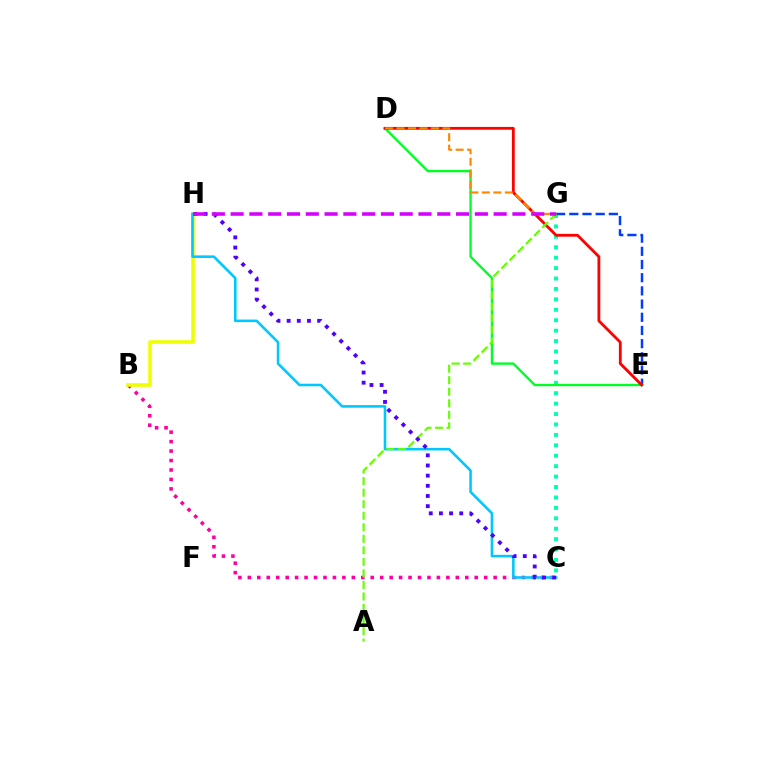{('C', 'G'): [{'color': '#00ffaf', 'line_style': 'dotted', 'thickness': 2.83}], ('B', 'C'): [{'color': '#ff00a0', 'line_style': 'dotted', 'thickness': 2.57}], ('B', 'H'): [{'color': '#eeff00', 'line_style': 'solid', 'thickness': 2.56}], ('E', 'G'): [{'color': '#003fff', 'line_style': 'dashed', 'thickness': 1.79}], ('D', 'E'): [{'color': '#00ff27', 'line_style': 'solid', 'thickness': 1.7}, {'color': '#ff0000', 'line_style': 'solid', 'thickness': 2.02}], ('C', 'H'): [{'color': '#00c7ff', 'line_style': 'solid', 'thickness': 1.86}, {'color': '#4f00ff', 'line_style': 'dotted', 'thickness': 2.76}], ('A', 'G'): [{'color': '#66ff00', 'line_style': 'dashed', 'thickness': 1.57}], ('D', 'G'): [{'color': '#ff8800', 'line_style': 'dashed', 'thickness': 1.56}], ('G', 'H'): [{'color': '#d600ff', 'line_style': 'dashed', 'thickness': 2.55}]}